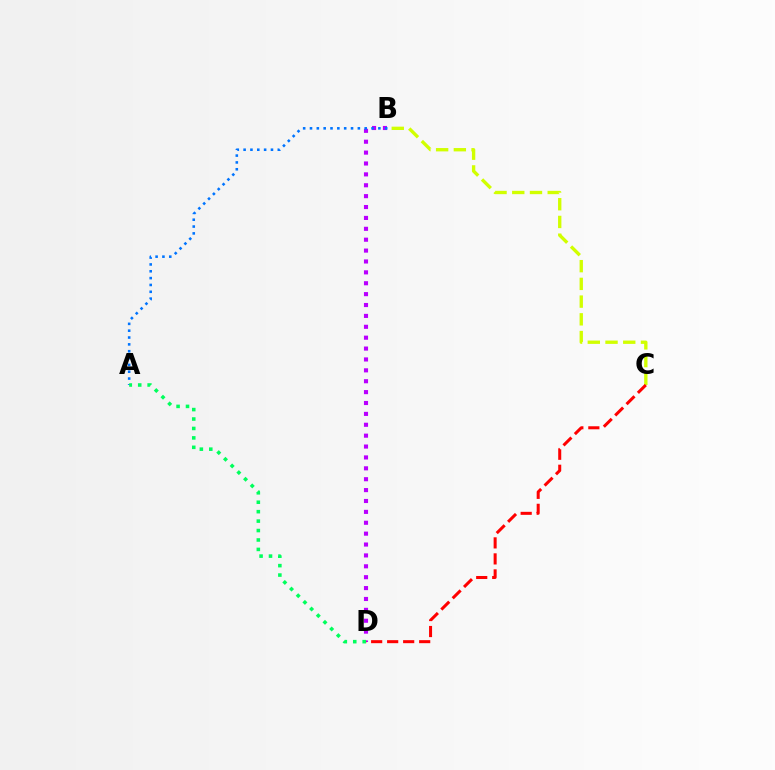{('B', 'D'): [{'color': '#b900ff', 'line_style': 'dotted', 'thickness': 2.96}], ('B', 'C'): [{'color': '#d1ff00', 'line_style': 'dashed', 'thickness': 2.41}], ('A', 'B'): [{'color': '#0074ff', 'line_style': 'dotted', 'thickness': 1.86}], ('C', 'D'): [{'color': '#ff0000', 'line_style': 'dashed', 'thickness': 2.17}], ('A', 'D'): [{'color': '#00ff5c', 'line_style': 'dotted', 'thickness': 2.56}]}